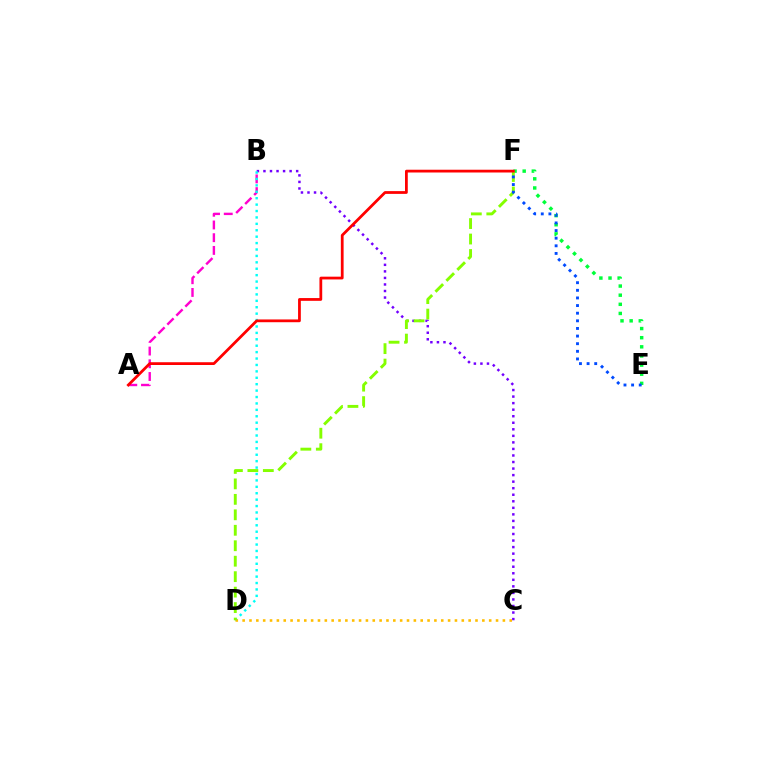{('A', 'B'): [{'color': '#ff00cf', 'line_style': 'dashed', 'thickness': 1.73}], ('B', 'C'): [{'color': '#7200ff', 'line_style': 'dotted', 'thickness': 1.78}], ('E', 'F'): [{'color': '#00ff39', 'line_style': 'dotted', 'thickness': 2.48}, {'color': '#004bff', 'line_style': 'dotted', 'thickness': 2.07}], ('B', 'D'): [{'color': '#00fff6', 'line_style': 'dotted', 'thickness': 1.74}], ('C', 'D'): [{'color': '#ffbd00', 'line_style': 'dotted', 'thickness': 1.86}], ('D', 'F'): [{'color': '#84ff00', 'line_style': 'dashed', 'thickness': 2.1}], ('A', 'F'): [{'color': '#ff0000', 'line_style': 'solid', 'thickness': 1.99}]}